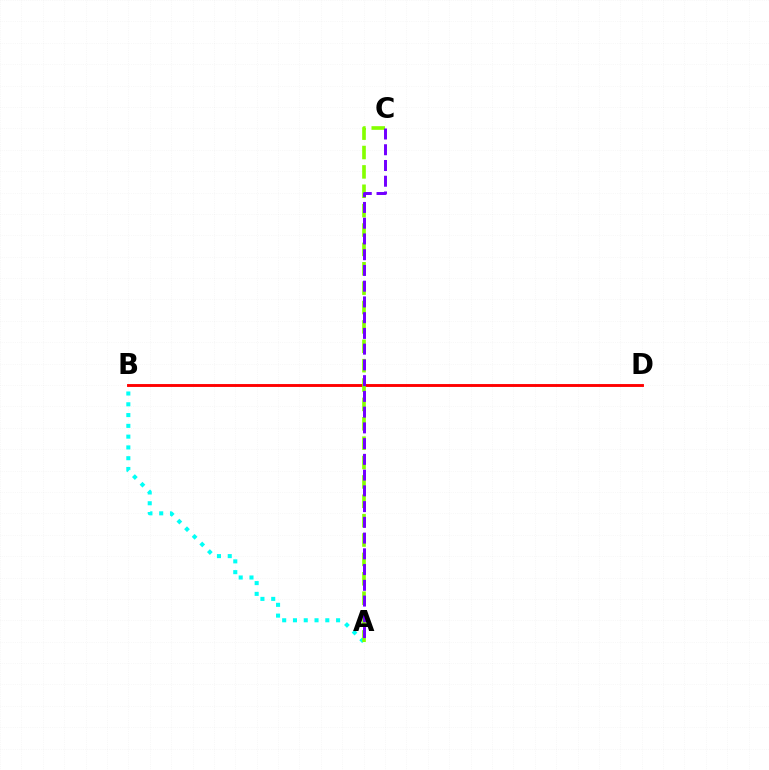{('B', 'D'): [{'color': '#ff0000', 'line_style': 'solid', 'thickness': 2.08}], ('A', 'B'): [{'color': '#00fff6', 'line_style': 'dotted', 'thickness': 2.93}], ('A', 'C'): [{'color': '#84ff00', 'line_style': 'dashed', 'thickness': 2.63}, {'color': '#7200ff', 'line_style': 'dashed', 'thickness': 2.14}]}